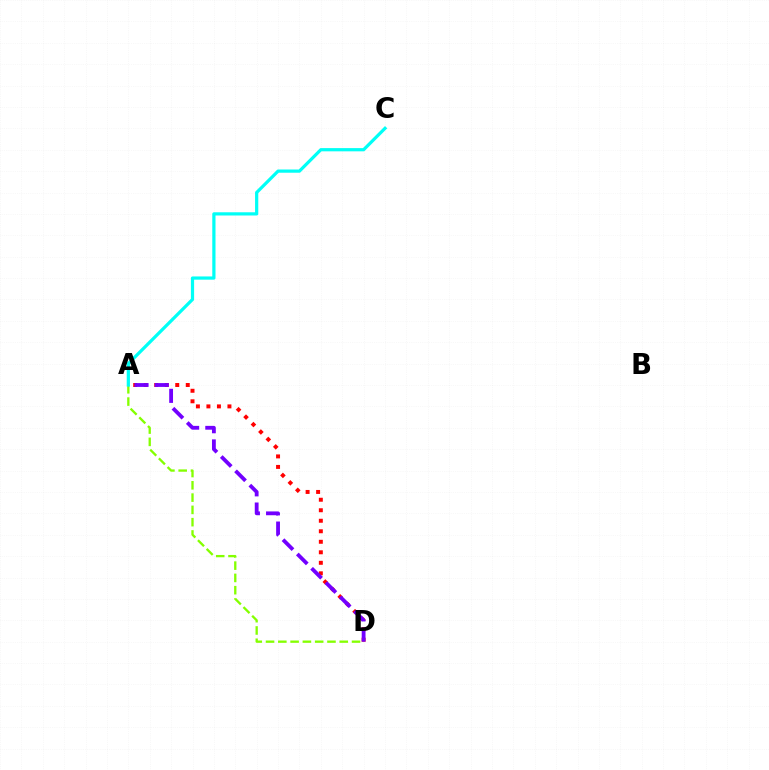{('A', 'D'): [{'color': '#ff0000', 'line_style': 'dotted', 'thickness': 2.86}, {'color': '#84ff00', 'line_style': 'dashed', 'thickness': 1.67}, {'color': '#7200ff', 'line_style': 'dashed', 'thickness': 2.75}], ('A', 'C'): [{'color': '#00fff6', 'line_style': 'solid', 'thickness': 2.32}]}